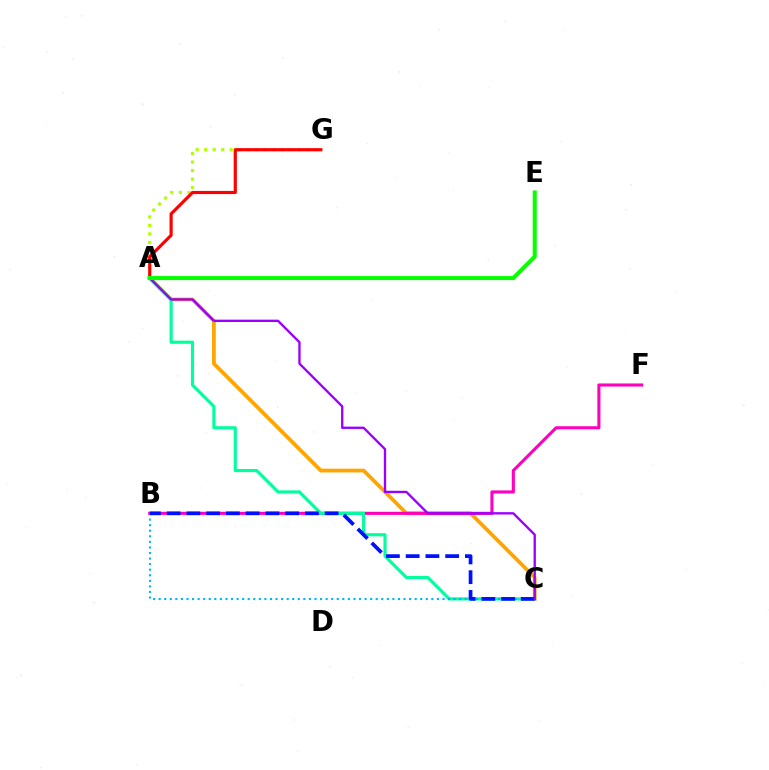{('A', 'C'): [{'color': '#ffa500', 'line_style': 'solid', 'thickness': 2.71}, {'color': '#00ff9d', 'line_style': 'solid', 'thickness': 2.26}, {'color': '#9b00ff', 'line_style': 'solid', 'thickness': 1.69}], ('A', 'G'): [{'color': '#b3ff00', 'line_style': 'dotted', 'thickness': 2.31}, {'color': '#ff0000', 'line_style': 'solid', 'thickness': 2.27}], ('B', 'F'): [{'color': '#ff00bd', 'line_style': 'solid', 'thickness': 2.22}], ('B', 'C'): [{'color': '#00b5ff', 'line_style': 'dotted', 'thickness': 1.51}, {'color': '#0010ff', 'line_style': 'dashed', 'thickness': 2.68}], ('A', 'E'): [{'color': '#08ff00', 'line_style': 'solid', 'thickness': 2.92}]}